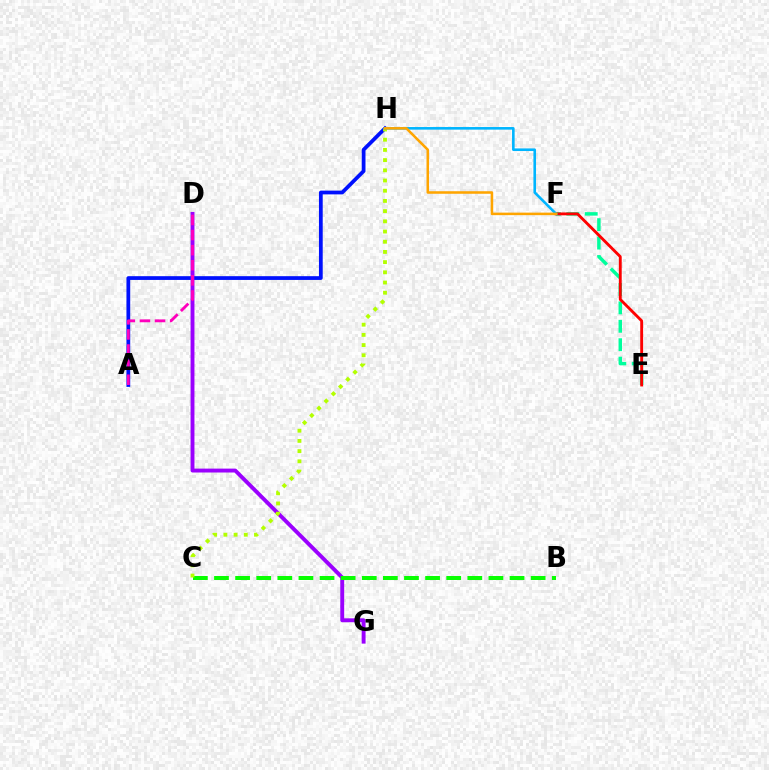{('A', 'H'): [{'color': '#0010ff', 'line_style': 'solid', 'thickness': 2.71}], ('D', 'G'): [{'color': '#9b00ff', 'line_style': 'solid', 'thickness': 2.81}], ('E', 'F'): [{'color': '#00ff9d', 'line_style': 'dashed', 'thickness': 2.5}, {'color': '#ff0000', 'line_style': 'solid', 'thickness': 2.06}], ('B', 'C'): [{'color': '#08ff00', 'line_style': 'dashed', 'thickness': 2.87}], ('C', 'H'): [{'color': '#b3ff00', 'line_style': 'dotted', 'thickness': 2.77}], ('F', 'H'): [{'color': '#00b5ff', 'line_style': 'solid', 'thickness': 1.88}, {'color': '#ffa500', 'line_style': 'solid', 'thickness': 1.83}], ('A', 'D'): [{'color': '#ff00bd', 'line_style': 'dashed', 'thickness': 2.05}]}